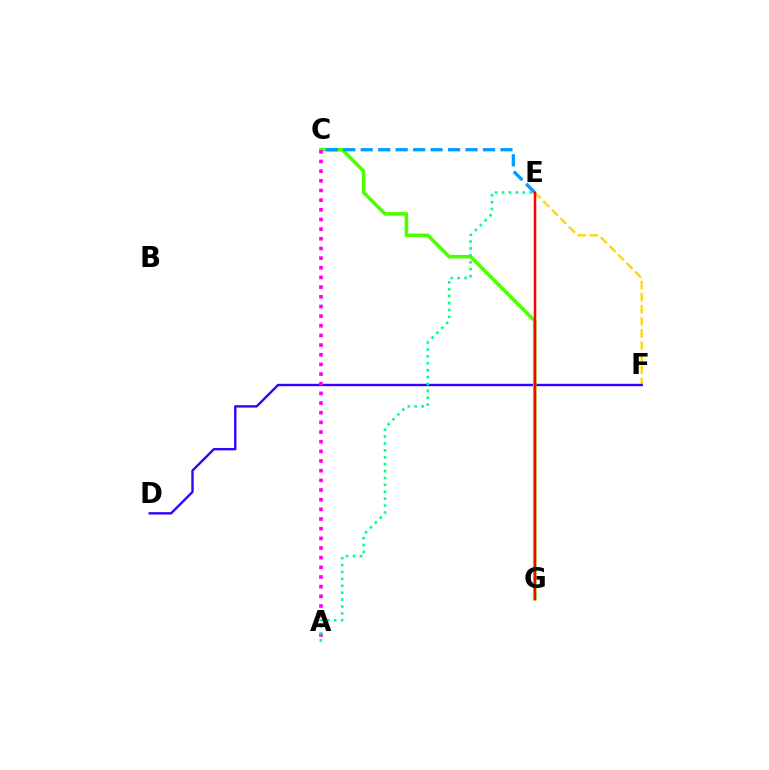{('E', 'F'): [{'color': '#ffd500', 'line_style': 'dashed', 'thickness': 1.64}], ('D', 'F'): [{'color': '#3700ff', 'line_style': 'solid', 'thickness': 1.72}], ('C', 'G'): [{'color': '#4fff00', 'line_style': 'solid', 'thickness': 2.58}], ('C', 'E'): [{'color': '#009eff', 'line_style': 'dashed', 'thickness': 2.37}], ('A', 'C'): [{'color': '#ff00ed', 'line_style': 'dotted', 'thickness': 2.63}], ('E', 'G'): [{'color': '#ff0000', 'line_style': 'solid', 'thickness': 1.79}], ('A', 'E'): [{'color': '#00ff86', 'line_style': 'dotted', 'thickness': 1.88}]}